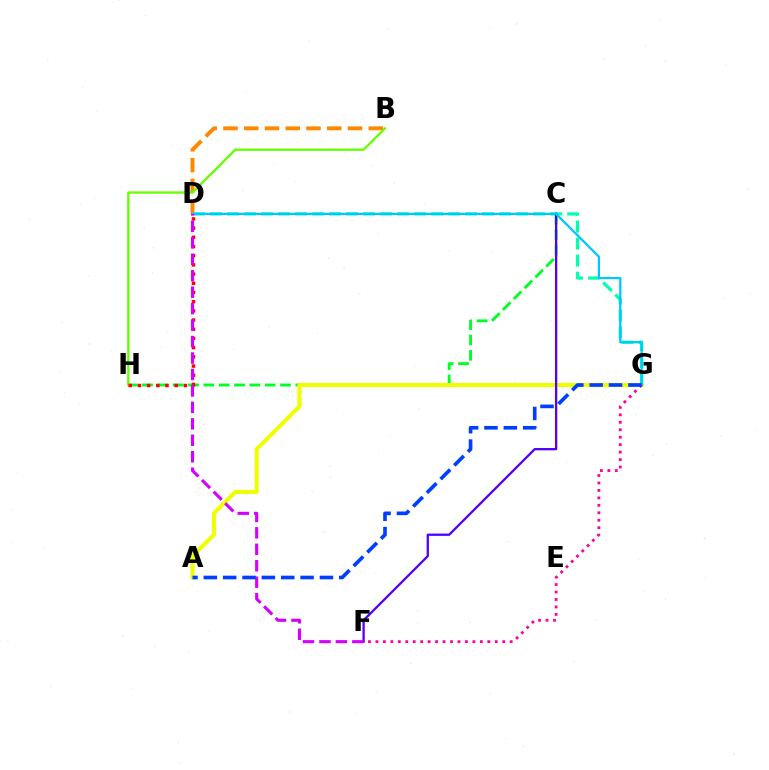{('C', 'H'): [{'color': '#00ff27', 'line_style': 'dashed', 'thickness': 2.08}], ('A', 'G'): [{'color': '#eeff00', 'line_style': 'solid', 'thickness': 2.96}, {'color': '#003fff', 'line_style': 'dashed', 'thickness': 2.63}], ('D', 'G'): [{'color': '#00ffaf', 'line_style': 'dashed', 'thickness': 2.31}, {'color': '#00c7ff', 'line_style': 'solid', 'thickness': 1.63}], ('C', 'F'): [{'color': '#4f00ff', 'line_style': 'solid', 'thickness': 1.65}], ('B', 'D'): [{'color': '#ff8800', 'line_style': 'dashed', 'thickness': 2.82}], ('B', 'H'): [{'color': '#66ff00', 'line_style': 'solid', 'thickness': 1.64}], ('D', 'H'): [{'color': '#ff0000', 'line_style': 'dotted', 'thickness': 2.5}], ('F', 'G'): [{'color': '#ff00a0', 'line_style': 'dotted', 'thickness': 2.03}], ('D', 'F'): [{'color': '#d600ff', 'line_style': 'dashed', 'thickness': 2.24}]}